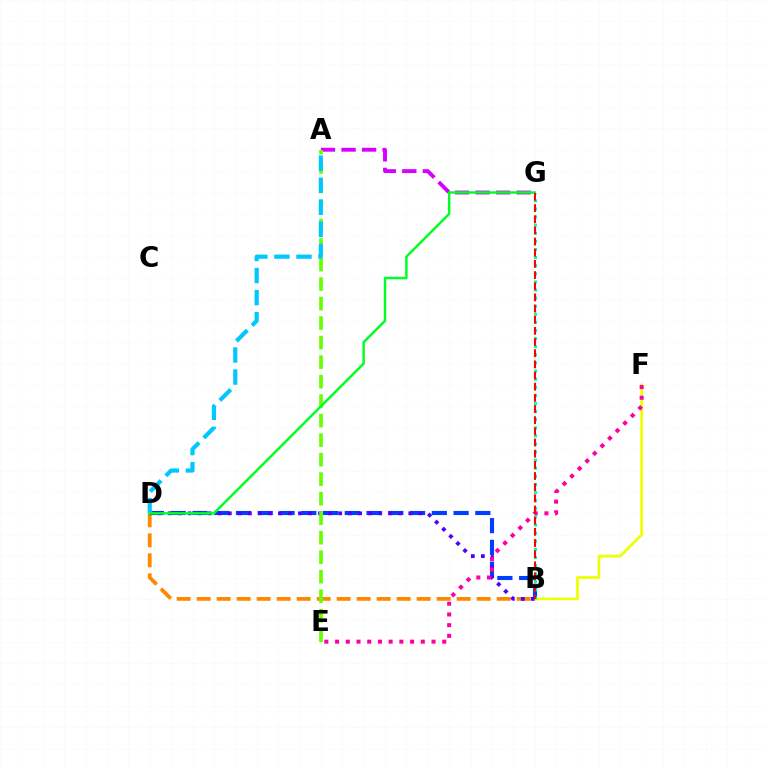{('B', 'D'): [{'color': '#003fff', 'line_style': 'dashed', 'thickness': 2.96}, {'color': '#ff8800', 'line_style': 'dashed', 'thickness': 2.72}, {'color': '#4f00ff', 'line_style': 'dotted', 'thickness': 2.72}], ('A', 'G'): [{'color': '#d600ff', 'line_style': 'dashed', 'thickness': 2.79}], ('B', 'F'): [{'color': '#eeff00', 'line_style': 'solid', 'thickness': 1.96}], ('A', 'E'): [{'color': '#66ff00', 'line_style': 'dashed', 'thickness': 2.65}], ('A', 'D'): [{'color': '#00c7ff', 'line_style': 'dashed', 'thickness': 3.0}], ('E', 'F'): [{'color': '#ff00a0', 'line_style': 'dotted', 'thickness': 2.91}], ('B', 'G'): [{'color': '#00ffaf', 'line_style': 'dotted', 'thickness': 2.2}, {'color': '#ff0000', 'line_style': 'dashed', 'thickness': 1.52}], ('D', 'G'): [{'color': '#00ff27', 'line_style': 'solid', 'thickness': 1.78}]}